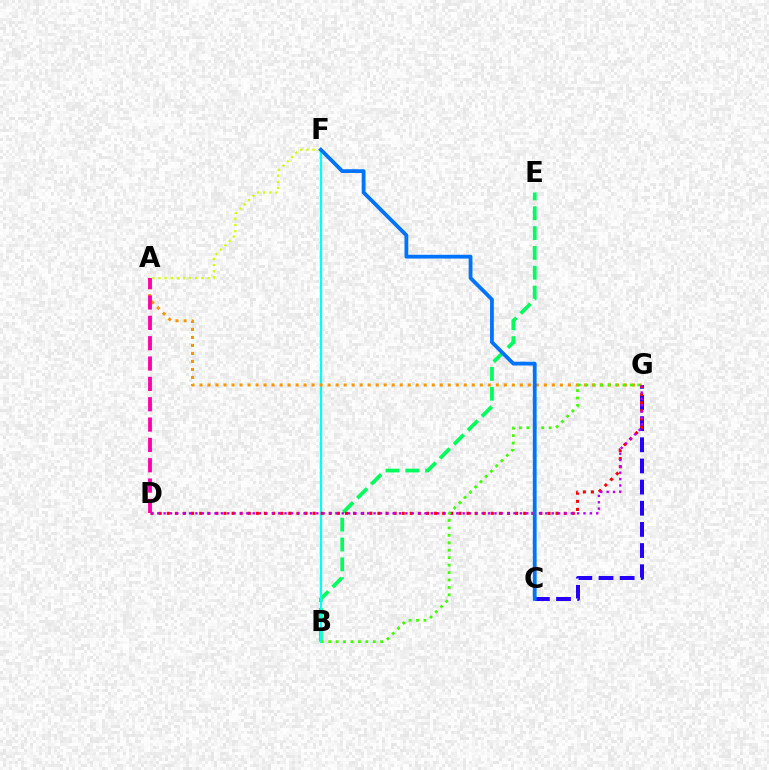{('B', 'E'): [{'color': '#00ff5c', 'line_style': 'dashed', 'thickness': 2.69}], ('B', 'F'): [{'color': '#00fff6', 'line_style': 'solid', 'thickness': 1.62}], ('A', 'G'): [{'color': '#ff9400', 'line_style': 'dotted', 'thickness': 2.18}], ('A', 'D'): [{'color': '#ff00ac', 'line_style': 'dashed', 'thickness': 2.76}], ('C', 'G'): [{'color': '#2500ff', 'line_style': 'dashed', 'thickness': 2.87}], ('D', 'G'): [{'color': '#ff0000', 'line_style': 'dotted', 'thickness': 2.2}, {'color': '#b900ff', 'line_style': 'dotted', 'thickness': 1.73}], ('B', 'G'): [{'color': '#3dff00', 'line_style': 'dotted', 'thickness': 2.02}], ('A', 'F'): [{'color': '#d1ff00', 'line_style': 'dotted', 'thickness': 1.66}], ('C', 'F'): [{'color': '#0074ff', 'line_style': 'solid', 'thickness': 2.73}]}